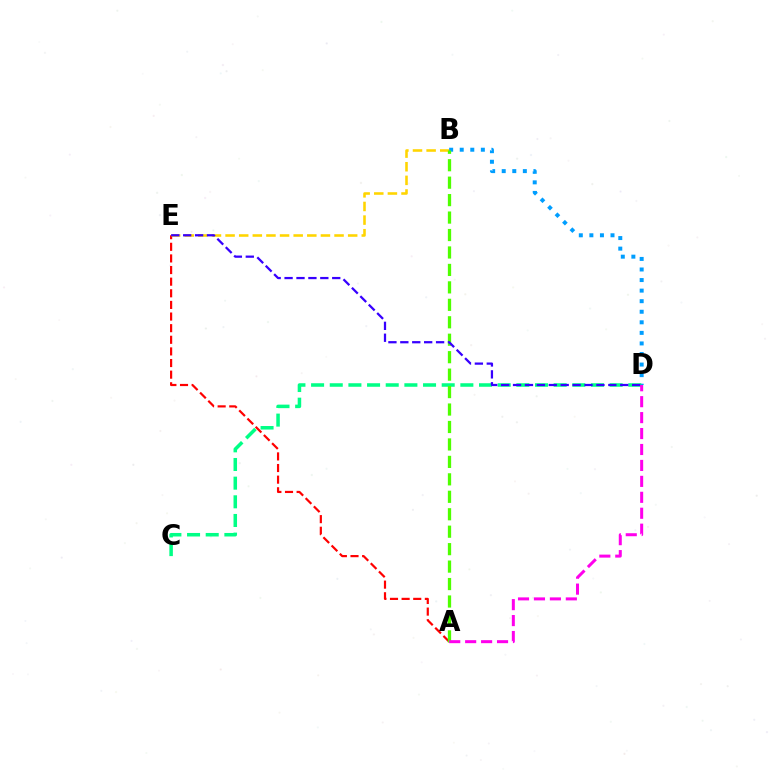{('A', 'E'): [{'color': '#ff0000', 'line_style': 'dashed', 'thickness': 1.58}], ('B', 'E'): [{'color': '#ffd500', 'line_style': 'dashed', 'thickness': 1.85}], ('B', 'D'): [{'color': '#009eff', 'line_style': 'dotted', 'thickness': 2.87}], ('C', 'D'): [{'color': '#00ff86', 'line_style': 'dashed', 'thickness': 2.53}], ('A', 'B'): [{'color': '#4fff00', 'line_style': 'dashed', 'thickness': 2.37}], ('D', 'E'): [{'color': '#3700ff', 'line_style': 'dashed', 'thickness': 1.62}], ('A', 'D'): [{'color': '#ff00ed', 'line_style': 'dashed', 'thickness': 2.17}]}